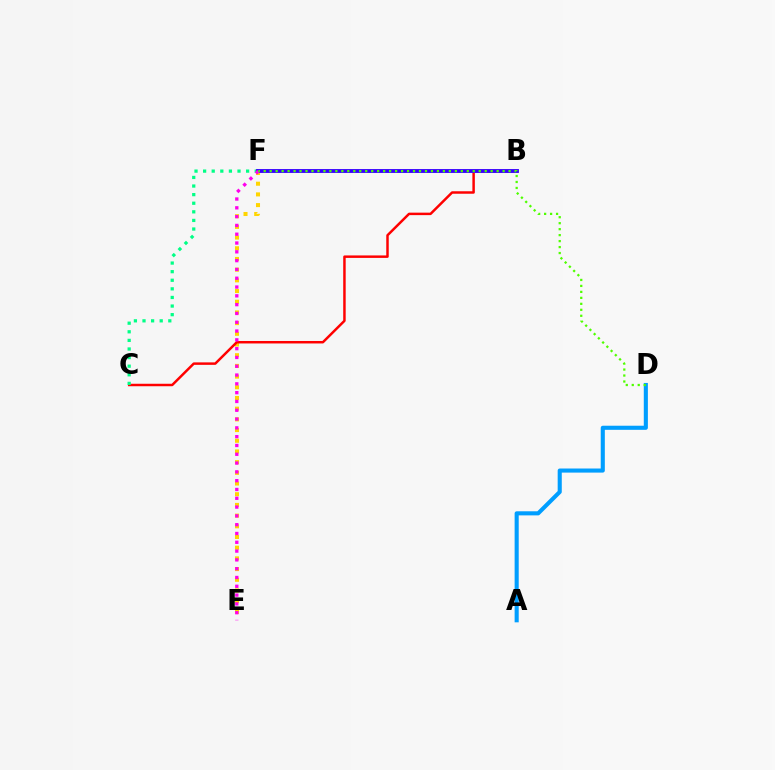{('E', 'F'): [{'color': '#ffd500', 'line_style': 'dotted', 'thickness': 2.91}, {'color': '#ff00ed', 'line_style': 'dotted', 'thickness': 2.39}], ('B', 'C'): [{'color': '#ff0000', 'line_style': 'solid', 'thickness': 1.78}], ('C', 'F'): [{'color': '#00ff86', 'line_style': 'dotted', 'thickness': 2.34}], ('B', 'F'): [{'color': '#3700ff', 'line_style': 'solid', 'thickness': 2.78}], ('A', 'D'): [{'color': '#009eff', 'line_style': 'solid', 'thickness': 2.95}], ('D', 'F'): [{'color': '#4fff00', 'line_style': 'dotted', 'thickness': 1.62}]}